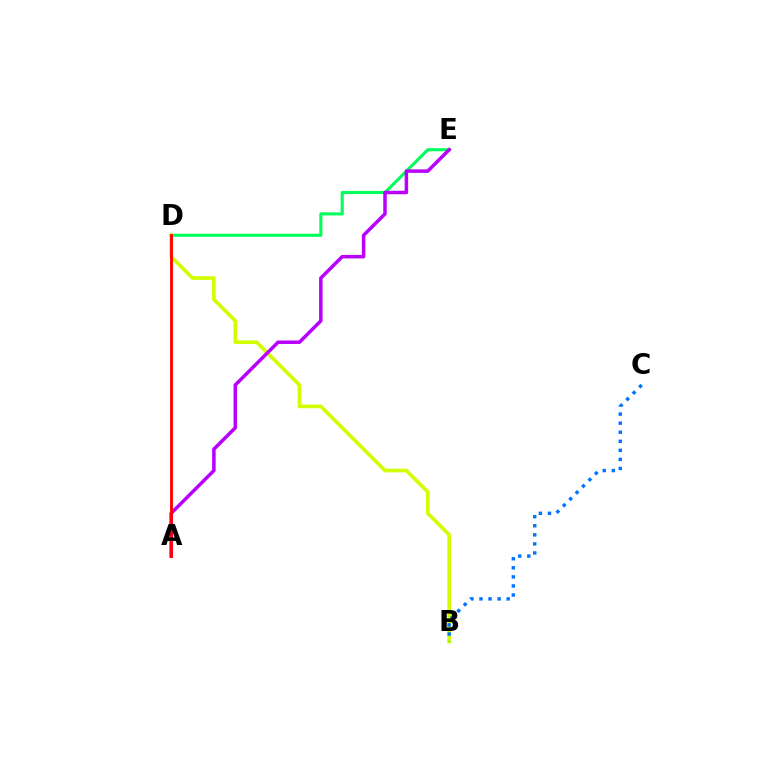{('D', 'E'): [{'color': '#00ff5c', 'line_style': 'solid', 'thickness': 2.22}], ('B', 'D'): [{'color': '#d1ff00', 'line_style': 'solid', 'thickness': 2.63}], ('A', 'E'): [{'color': '#b900ff', 'line_style': 'solid', 'thickness': 2.52}], ('A', 'D'): [{'color': '#ff0000', 'line_style': 'solid', 'thickness': 2.04}], ('B', 'C'): [{'color': '#0074ff', 'line_style': 'dotted', 'thickness': 2.46}]}